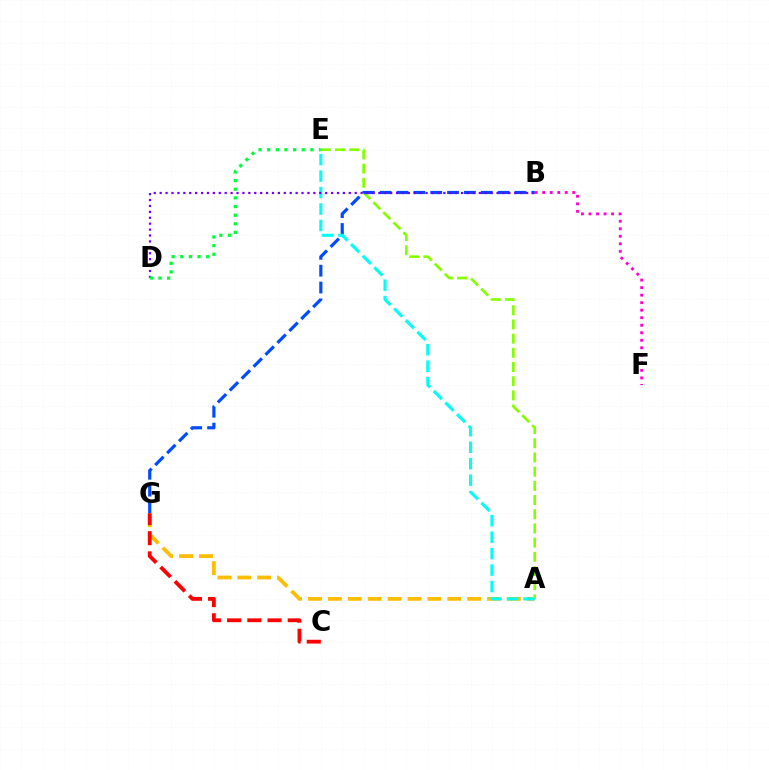{('A', 'E'): [{'color': '#84ff00', 'line_style': 'dashed', 'thickness': 1.93}, {'color': '#00fff6', 'line_style': 'dashed', 'thickness': 2.24}], ('B', 'F'): [{'color': '#ff00cf', 'line_style': 'dotted', 'thickness': 2.04}], ('A', 'G'): [{'color': '#ffbd00', 'line_style': 'dashed', 'thickness': 2.7}], ('B', 'G'): [{'color': '#004bff', 'line_style': 'dashed', 'thickness': 2.29}], ('C', 'G'): [{'color': '#ff0000', 'line_style': 'dashed', 'thickness': 2.75}], ('B', 'D'): [{'color': '#7200ff', 'line_style': 'dotted', 'thickness': 1.61}], ('D', 'E'): [{'color': '#00ff39', 'line_style': 'dotted', 'thickness': 2.35}]}